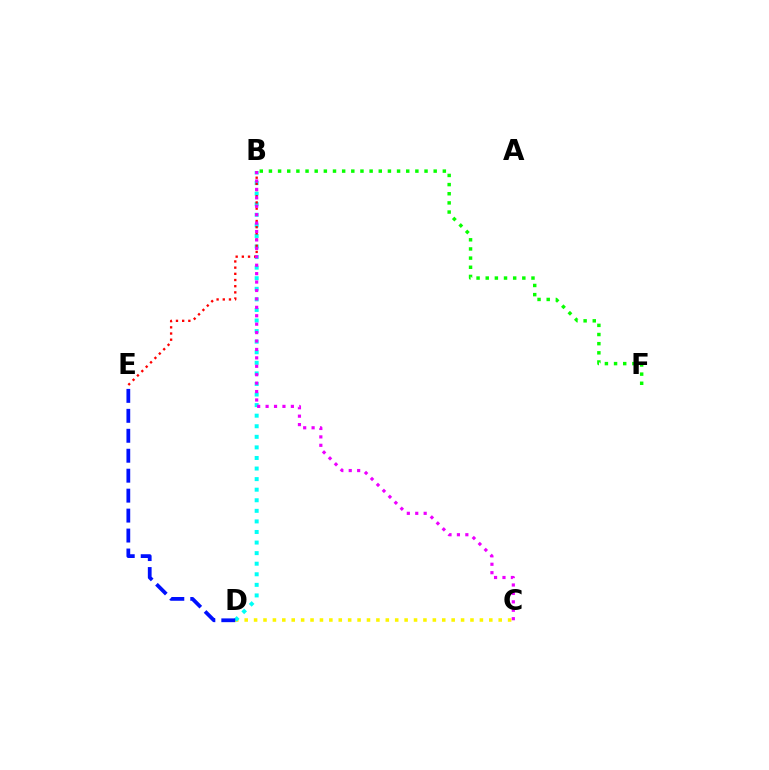{('C', 'D'): [{'color': '#fcf500', 'line_style': 'dotted', 'thickness': 2.56}], ('B', 'D'): [{'color': '#00fff6', 'line_style': 'dotted', 'thickness': 2.87}], ('B', 'F'): [{'color': '#08ff00', 'line_style': 'dotted', 'thickness': 2.49}], ('B', 'E'): [{'color': '#ff0000', 'line_style': 'dotted', 'thickness': 1.68}], ('B', 'C'): [{'color': '#ee00ff', 'line_style': 'dotted', 'thickness': 2.29}], ('D', 'E'): [{'color': '#0010ff', 'line_style': 'dashed', 'thickness': 2.71}]}